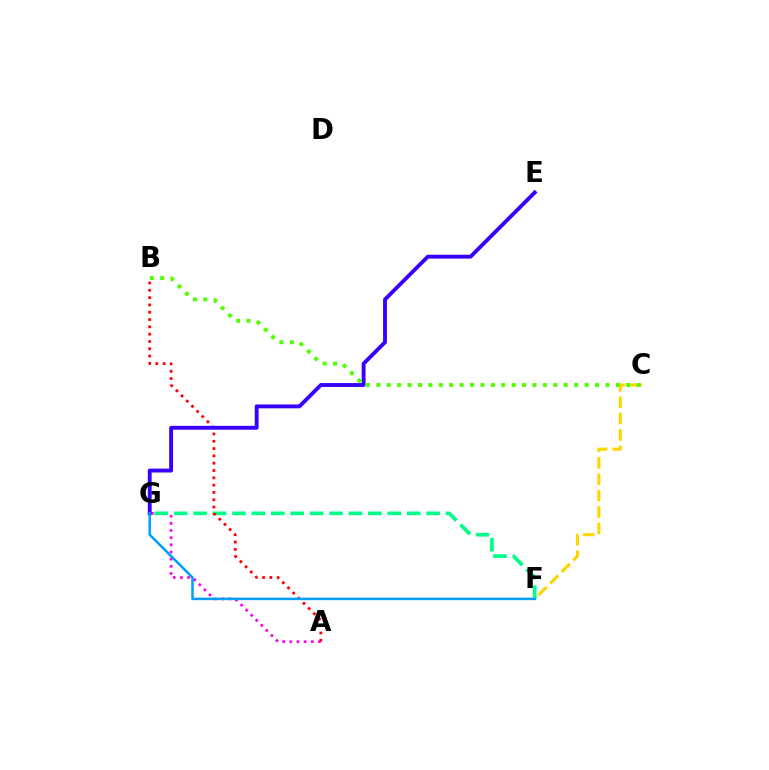{('A', 'G'): [{'color': '#ff00ed', 'line_style': 'dotted', 'thickness': 1.95}], ('F', 'G'): [{'color': '#00ff86', 'line_style': 'dashed', 'thickness': 2.64}, {'color': '#009eff', 'line_style': 'solid', 'thickness': 1.81}], ('A', 'B'): [{'color': '#ff0000', 'line_style': 'dotted', 'thickness': 1.99}], ('E', 'G'): [{'color': '#3700ff', 'line_style': 'solid', 'thickness': 2.79}], ('C', 'F'): [{'color': '#ffd500', 'line_style': 'dashed', 'thickness': 2.23}], ('B', 'C'): [{'color': '#4fff00', 'line_style': 'dotted', 'thickness': 2.83}]}